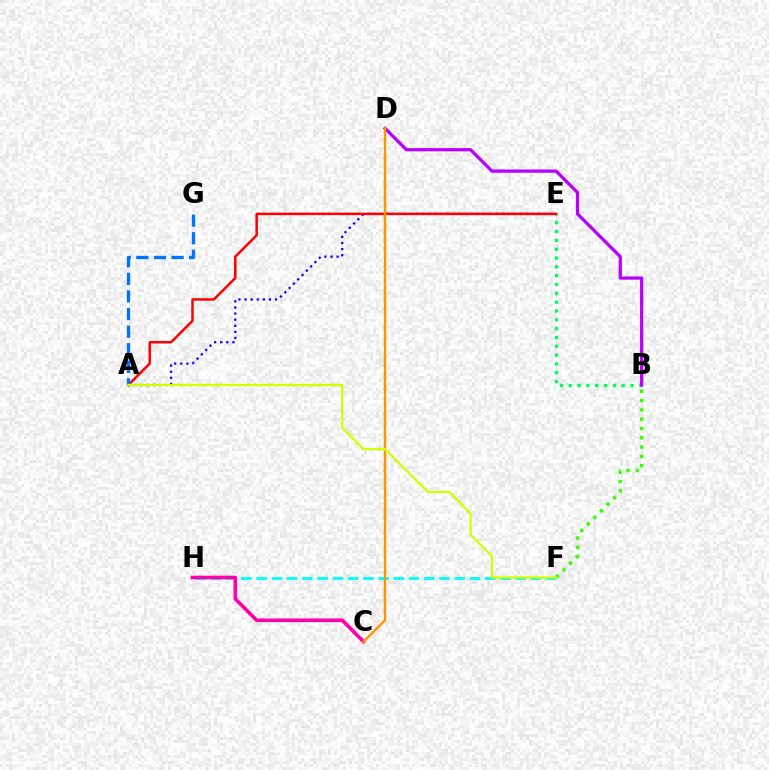{('B', 'E'): [{'color': '#00ff5c', 'line_style': 'dotted', 'thickness': 2.4}], ('F', 'H'): [{'color': '#00fff6', 'line_style': 'dashed', 'thickness': 2.07}], ('B', 'F'): [{'color': '#3dff00', 'line_style': 'dotted', 'thickness': 2.53}], ('C', 'H'): [{'color': '#ff00ac', 'line_style': 'solid', 'thickness': 2.6}], ('B', 'D'): [{'color': '#b900ff', 'line_style': 'solid', 'thickness': 2.34}], ('A', 'E'): [{'color': '#2500ff', 'line_style': 'dotted', 'thickness': 1.66}, {'color': '#ff0000', 'line_style': 'solid', 'thickness': 1.8}], ('A', 'G'): [{'color': '#0074ff', 'line_style': 'dashed', 'thickness': 2.39}], ('C', 'D'): [{'color': '#ff9400', 'line_style': 'solid', 'thickness': 1.75}], ('A', 'F'): [{'color': '#d1ff00', 'line_style': 'solid', 'thickness': 1.63}]}